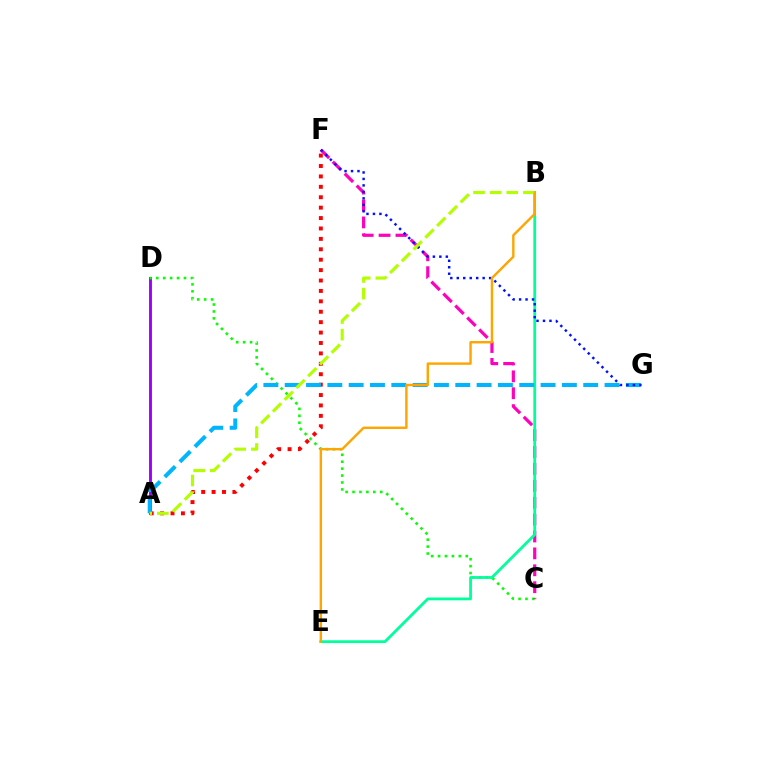{('A', 'F'): [{'color': '#ff0000', 'line_style': 'dotted', 'thickness': 2.83}], ('A', 'D'): [{'color': '#9b00ff', 'line_style': 'solid', 'thickness': 2.07}], ('C', 'D'): [{'color': '#08ff00', 'line_style': 'dotted', 'thickness': 1.88}], ('C', 'F'): [{'color': '#ff00bd', 'line_style': 'dashed', 'thickness': 2.3}], ('B', 'E'): [{'color': '#00ff9d', 'line_style': 'solid', 'thickness': 2.0}, {'color': '#ffa500', 'line_style': 'solid', 'thickness': 1.73}], ('A', 'G'): [{'color': '#00b5ff', 'line_style': 'dashed', 'thickness': 2.9}], ('F', 'G'): [{'color': '#0010ff', 'line_style': 'dotted', 'thickness': 1.76}], ('A', 'B'): [{'color': '#b3ff00', 'line_style': 'dashed', 'thickness': 2.26}]}